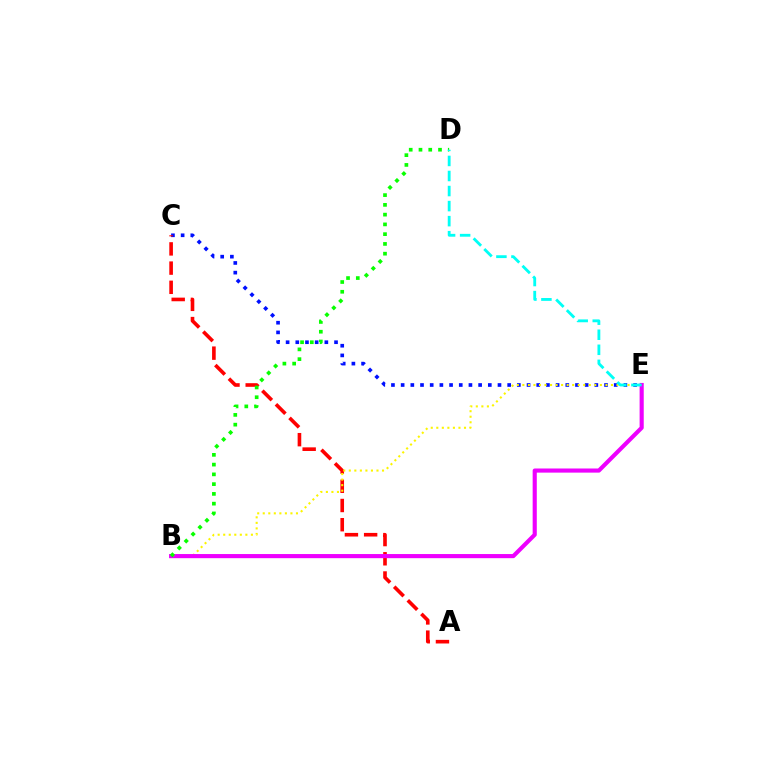{('C', 'E'): [{'color': '#0010ff', 'line_style': 'dotted', 'thickness': 2.63}], ('A', 'C'): [{'color': '#ff0000', 'line_style': 'dashed', 'thickness': 2.61}], ('B', 'E'): [{'color': '#fcf500', 'line_style': 'dotted', 'thickness': 1.5}, {'color': '#ee00ff', 'line_style': 'solid', 'thickness': 2.97}], ('B', 'D'): [{'color': '#08ff00', 'line_style': 'dotted', 'thickness': 2.65}], ('D', 'E'): [{'color': '#00fff6', 'line_style': 'dashed', 'thickness': 2.04}]}